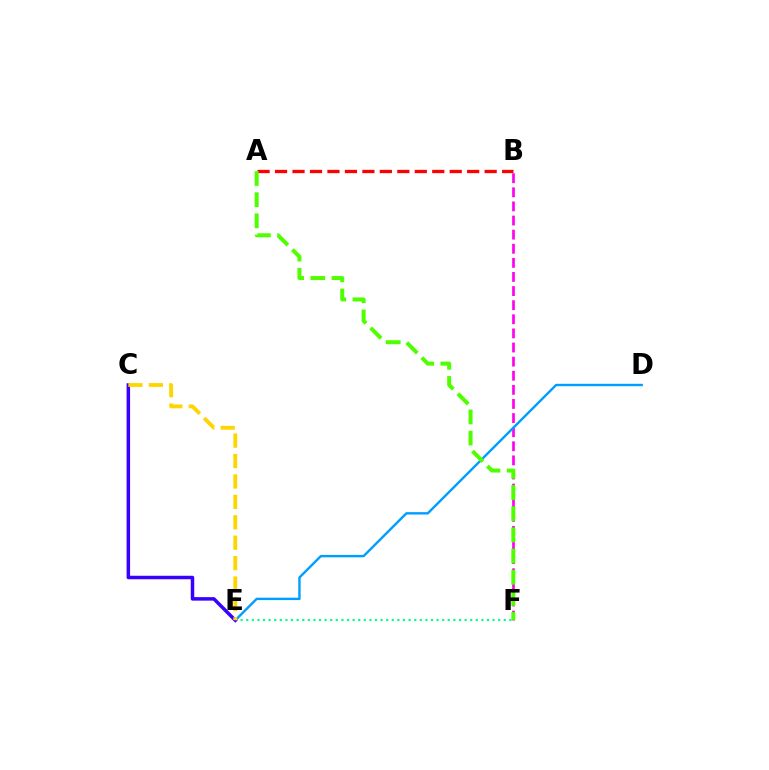{('B', 'F'): [{'color': '#ff00ed', 'line_style': 'dashed', 'thickness': 1.92}], ('A', 'B'): [{'color': '#ff0000', 'line_style': 'dashed', 'thickness': 2.37}], ('E', 'F'): [{'color': '#00ff86', 'line_style': 'dotted', 'thickness': 1.52}], ('D', 'E'): [{'color': '#009eff', 'line_style': 'solid', 'thickness': 1.72}], ('C', 'E'): [{'color': '#3700ff', 'line_style': 'solid', 'thickness': 2.51}, {'color': '#ffd500', 'line_style': 'dashed', 'thickness': 2.77}], ('A', 'F'): [{'color': '#4fff00', 'line_style': 'dashed', 'thickness': 2.88}]}